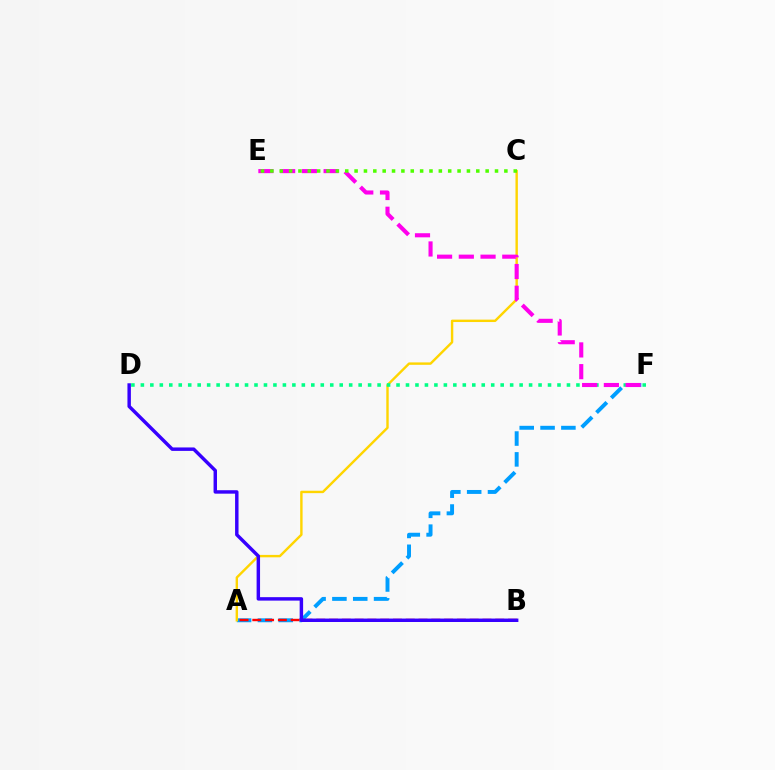{('A', 'F'): [{'color': '#009eff', 'line_style': 'dashed', 'thickness': 2.83}], ('A', 'B'): [{'color': '#ff0000', 'line_style': 'dashed', 'thickness': 1.74}], ('A', 'C'): [{'color': '#ffd500', 'line_style': 'solid', 'thickness': 1.73}], ('D', 'F'): [{'color': '#00ff86', 'line_style': 'dotted', 'thickness': 2.57}], ('E', 'F'): [{'color': '#ff00ed', 'line_style': 'dashed', 'thickness': 2.95}], ('C', 'E'): [{'color': '#4fff00', 'line_style': 'dotted', 'thickness': 2.54}], ('B', 'D'): [{'color': '#3700ff', 'line_style': 'solid', 'thickness': 2.48}]}